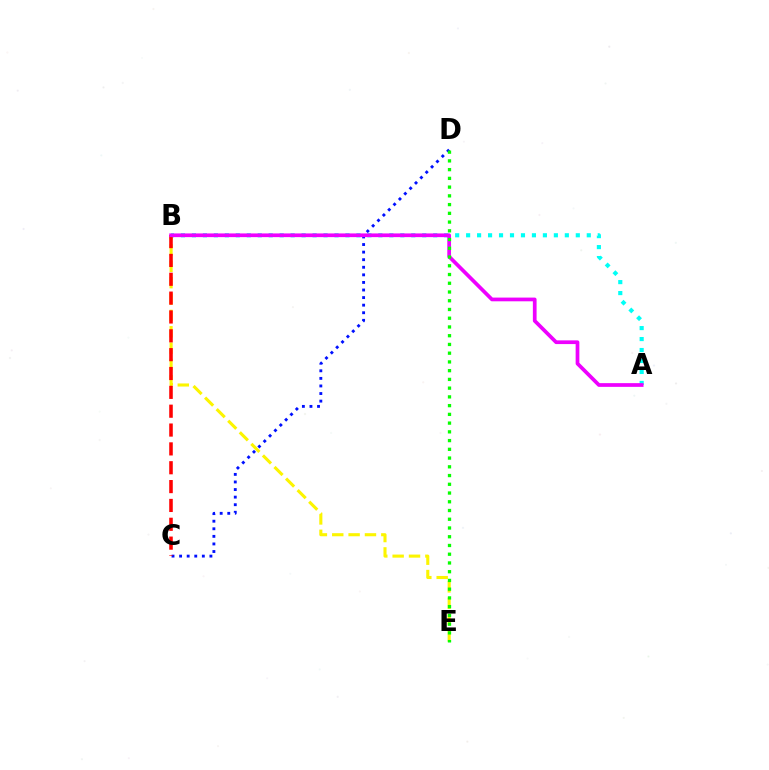{('B', 'E'): [{'color': '#fcf500', 'line_style': 'dashed', 'thickness': 2.22}], ('C', 'D'): [{'color': '#0010ff', 'line_style': 'dotted', 'thickness': 2.06}], ('A', 'B'): [{'color': '#00fff6', 'line_style': 'dotted', 'thickness': 2.98}, {'color': '#ee00ff', 'line_style': 'solid', 'thickness': 2.68}], ('B', 'C'): [{'color': '#ff0000', 'line_style': 'dashed', 'thickness': 2.56}], ('D', 'E'): [{'color': '#08ff00', 'line_style': 'dotted', 'thickness': 2.37}]}